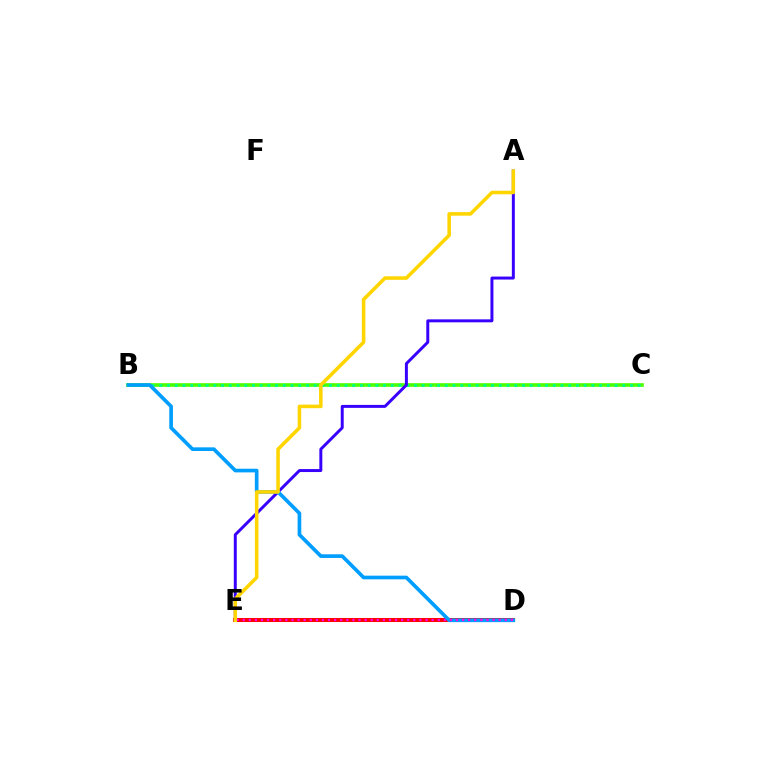{('B', 'C'): [{'color': '#4fff00', 'line_style': 'solid', 'thickness': 2.64}, {'color': '#00ff86', 'line_style': 'dotted', 'thickness': 2.1}], ('D', 'E'): [{'color': '#ff0000', 'line_style': 'solid', 'thickness': 2.91}, {'color': '#ff00ed', 'line_style': 'dotted', 'thickness': 1.66}], ('A', 'E'): [{'color': '#3700ff', 'line_style': 'solid', 'thickness': 2.13}, {'color': '#ffd500', 'line_style': 'solid', 'thickness': 2.56}], ('B', 'D'): [{'color': '#009eff', 'line_style': 'solid', 'thickness': 2.64}]}